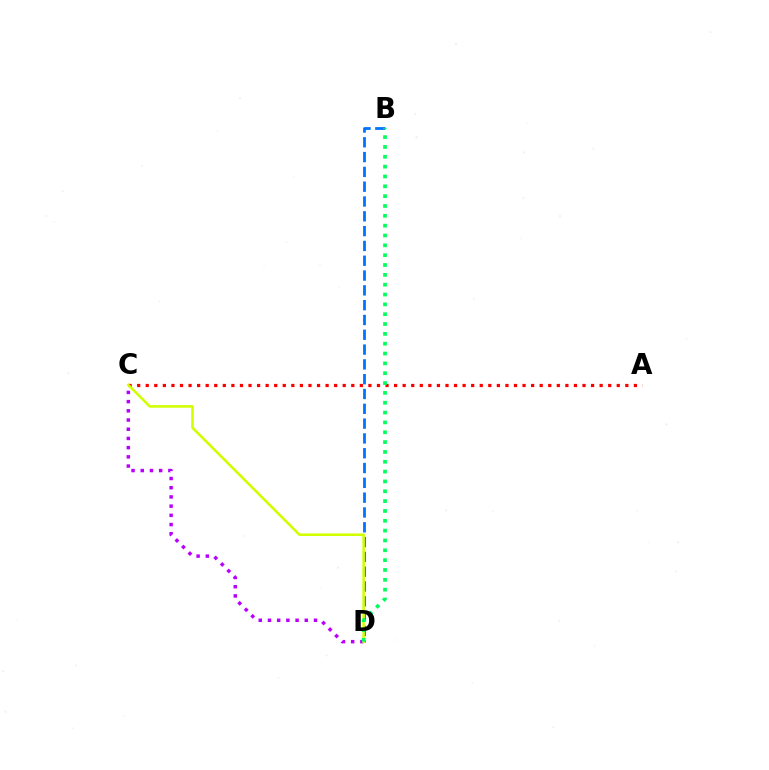{('C', 'D'): [{'color': '#b900ff', 'line_style': 'dotted', 'thickness': 2.5}, {'color': '#d1ff00', 'line_style': 'solid', 'thickness': 1.85}], ('B', 'D'): [{'color': '#0074ff', 'line_style': 'dashed', 'thickness': 2.01}, {'color': '#00ff5c', 'line_style': 'dotted', 'thickness': 2.67}], ('A', 'C'): [{'color': '#ff0000', 'line_style': 'dotted', 'thickness': 2.33}]}